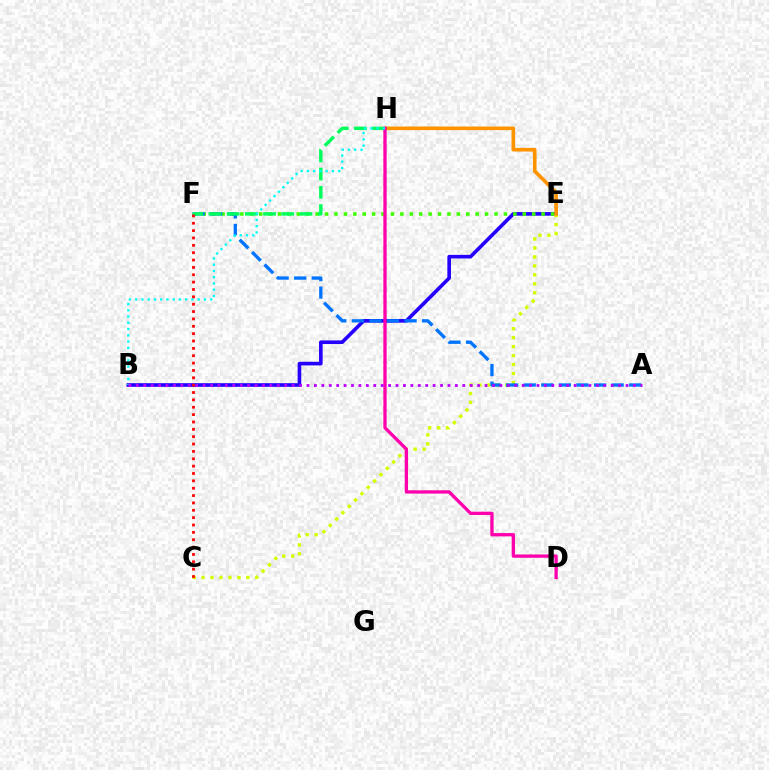{('B', 'E'): [{'color': '#2500ff', 'line_style': 'solid', 'thickness': 2.61}], ('E', 'F'): [{'color': '#3dff00', 'line_style': 'dotted', 'thickness': 2.56}], ('C', 'E'): [{'color': '#d1ff00', 'line_style': 'dotted', 'thickness': 2.43}], ('A', 'F'): [{'color': '#0074ff', 'line_style': 'dashed', 'thickness': 2.39}], ('E', 'H'): [{'color': '#ff9400', 'line_style': 'solid', 'thickness': 2.62}], ('F', 'H'): [{'color': '#00ff5c', 'line_style': 'dashed', 'thickness': 2.47}], ('D', 'H'): [{'color': '#ff00ac', 'line_style': 'solid', 'thickness': 2.39}], ('B', 'H'): [{'color': '#00fff6', 'line_style': 'dotted', 'thickness': 1.7}], ('C', 'F'): [{'color': '#ff0000', 'line_style': 'dotted', 'thickness': 2.0}], ('A', 'B'): [{'color': '#b900ff', 'line_style': 'dotted', 'thickness': 2.02}]}